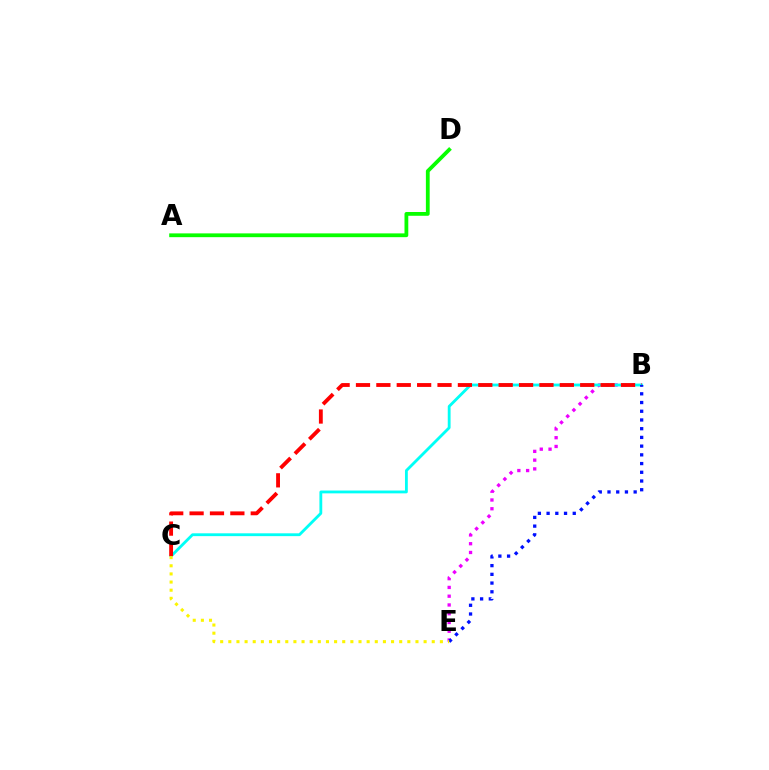{('A', 'D'): [{'color': '#08ff00', 'line_style': 'solid', 'thickness': 2.73}], ('B', 'E'): [{'color': '#ee00ff', 'line_style': 'dotted', 'thickness': 2.38}, {'color': '#0010ff', 'line_style': 'dotted', 'thickness': 2.37}], ('B', 'C'): [{'color': '#00fff6', 'line_style': 'solid', 'thickness': 2.03}, {'color': '#ff0000', 'line_style': 'dashed', 'thickness': 2.77}], ('C', 'E'): [{'color': '#fcf500', 'line_style': 'dotted', 'thickness': 2.21}]}